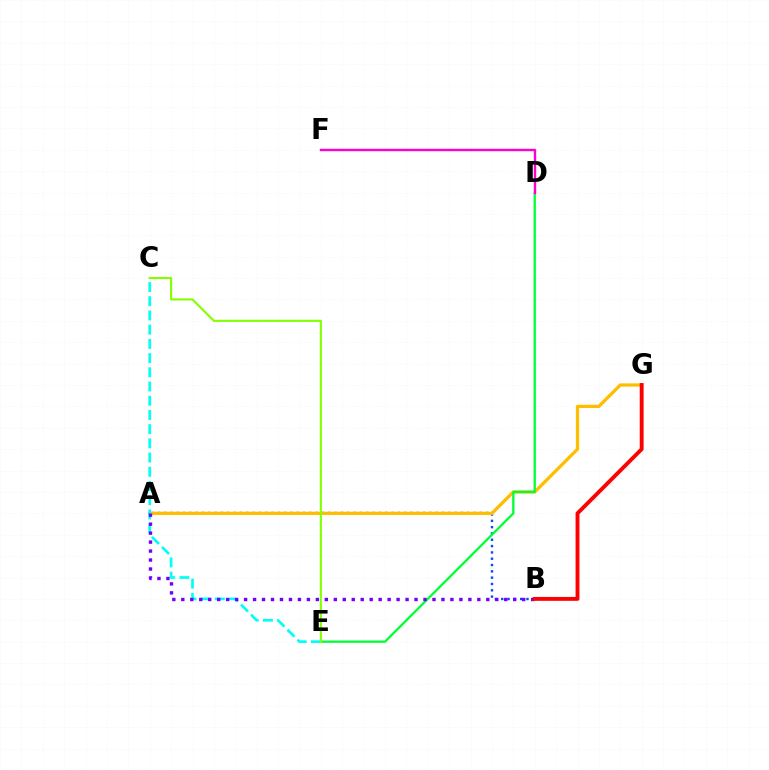{('A', 'B'): [{'color': '#004bff', 'line_style': 'dotted', 'thickness': 1.72}, {'color': '#7200ff', 'line_style': 'dotted', 'thickness': 2.44}], ('A', 'G'): [{'color': '#ffbd00', 'line_style': 'solid', 'thickness': 2.35}], ('D', 'E'): [{'color': '#00ff39', 'line_style': 'solid', 'thickness': 1.66}], ('D', 'F'): [{'color': '#ff00cf', 'line_style': 'solid', 'thickness': 1.73}], ('C', 'E'): [{'color': '#00fff6', 'line_style': 'dashed', 'thickness': 1.93}, {'color': '#84ff00', 'line_style': 'solid', 'thickness': 1.51}], ('B', 'G'): [{'color': '#ff0000', 'line_style': 'solid', 'thickness': 2.79}]}